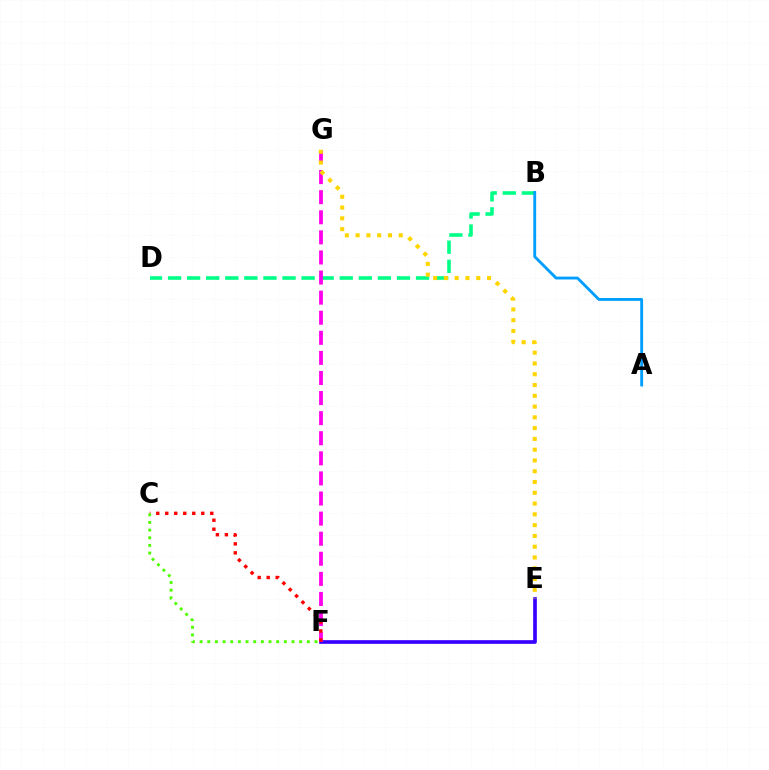{('E', 'F'): [{'color': '#3700ff', 'line_style': 'solid', 'thickness': 2.64}], ('B', 'D'): [{'color': '#00ff86', 'line_style': 'dashed', 'thickness': 2.59}], ('F', 'G'): [{'color': '#ff00ed', 'line_style': 'dashed', 'thickness': 2.73}], ('C', 'F'): [{'color': '#ff0000', 'line_style': 'dotted', 'thickness': 2.45}, {'color': '#4fff00', 'line_style': 'dotted', 'thickness': 2.08}], ('E', 'G'): [{'color': '#ffd500', 'line_style': 'dotted', 'thickness': 2.93}], ('A', 'B'): [{'color': '#009eff', 'line_style': 'solid', 'thickness': 2.06}]}